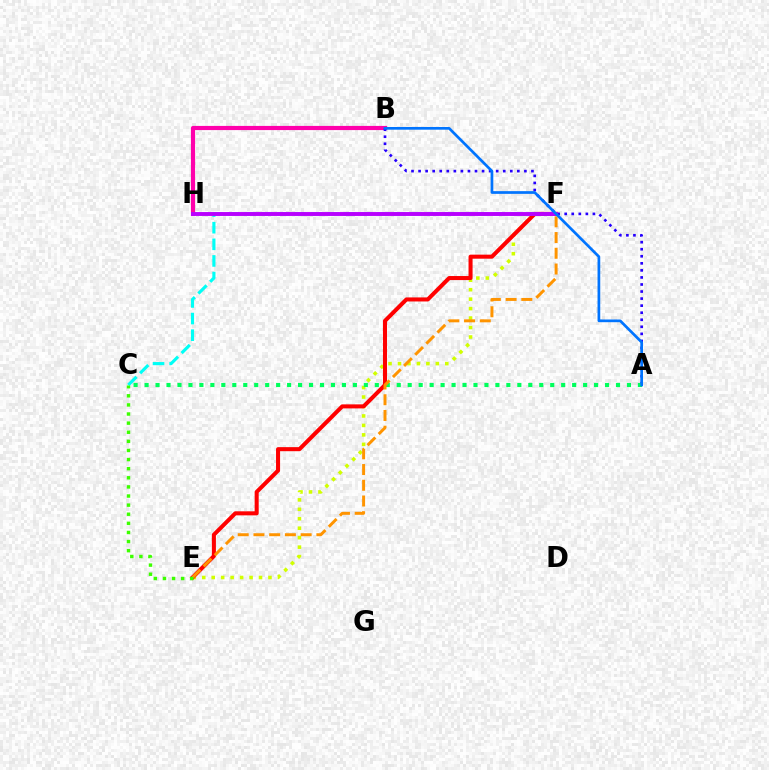{('E', 'F'): [{'color': '#d1ff00', 'line_style': 'dotted', 'thickness': 2.57}, {'color': '#ff0000', 'line_style': 'solid', 'thickness': 2.91}, {'color': '#ff9400', 'line_style': 'dashed', 'thickness': 2.14}], ('B', 'H'): [{'color': '#ff00ac', 'line_style': 'solid', 'thickness': 3.0}], ('C', 'F'): [{'color': '#00fff6', 'line_style': 'dashed', 'thickness': 2.26}], ('A', 'B'): [{'color': '#2500ff', 'line_style': 'dotted', 'thickness': 1.92}, {'color': '#0074ff', 'line_style': 'solid', 'thickness': 1.95}], ('A', 'C'): [{'color': '#00ff5c', 'line_style': 'dotted', 'thickness': 2.98}], ('F', 'H'): [{'color': '#b900ff', 'line_style': 'solid', 'thickness': 2.81}], ('C', 'E'): [{'color': '#3dff00', 'line_style': 'dotted', 'thickness': 2.48}]}